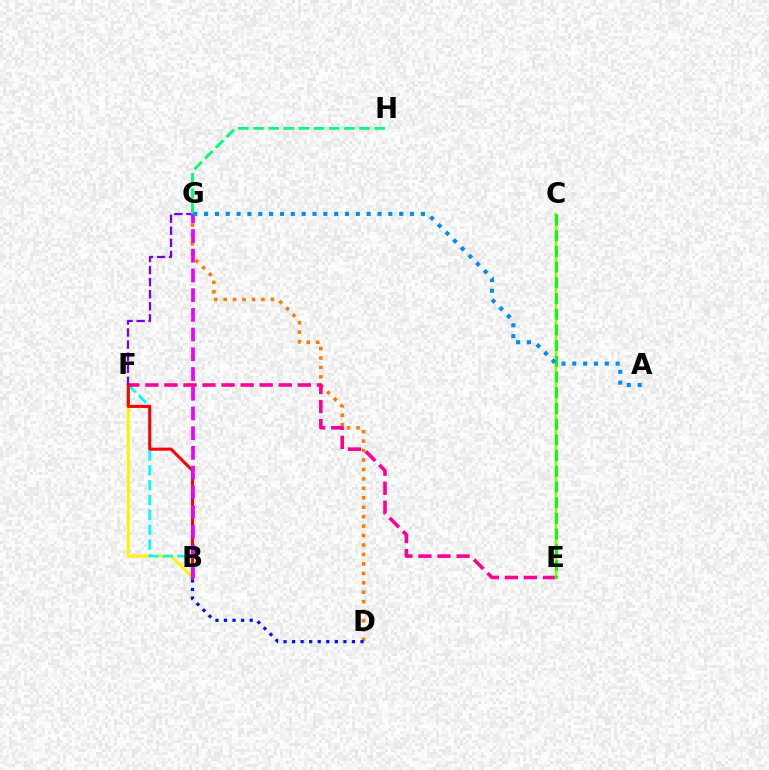{('D', 'G'): [{'color': '#ff7c00', 'line_style': 'dotted', 'thickness': 2.57}], ('B', 'F'): [{'color': '#fcf500', 'line_style': 'solid', 'thickness': 2.13}, {'color': '#00fff6', 'line_style': 'dashed', 'thickness': 2.02}, {'color': '#ff0000', 'line_style': 'solid', 'thickness': 2.18}], ('E', 'F'): [{'color': '#ff0094', 'line_style': 'dashed', 'thickness': 2.59}], ('F', 'G'): [{'color': '#7200ff', 'line_style': 'dashed', 'thickness': 1.64}], ('B', 'G'): [{'color': '#ee00ff', 'line_style': 'dashed', 'thickness': 2.68}], ('G', 'H'): [{'color': '#00ff74', 'line_style': 'dashed', 'thickness': 2.06}], ('C', 'E'): [{'color': '#84ff00', 'line_style': 'solid', 'thickness': 1.75}, {'color': '#08ff00', 'line_style': 'dashed', 'thickness': 2.13}], ('B', 'D'): [{'color': '#0010ff', 'line_style': 'dotted', 'thickness': 2.32}], ('A', 'G'): [{'color': '#008cff', 'line_style': 'dotted', 'thickness': 2.95}]}